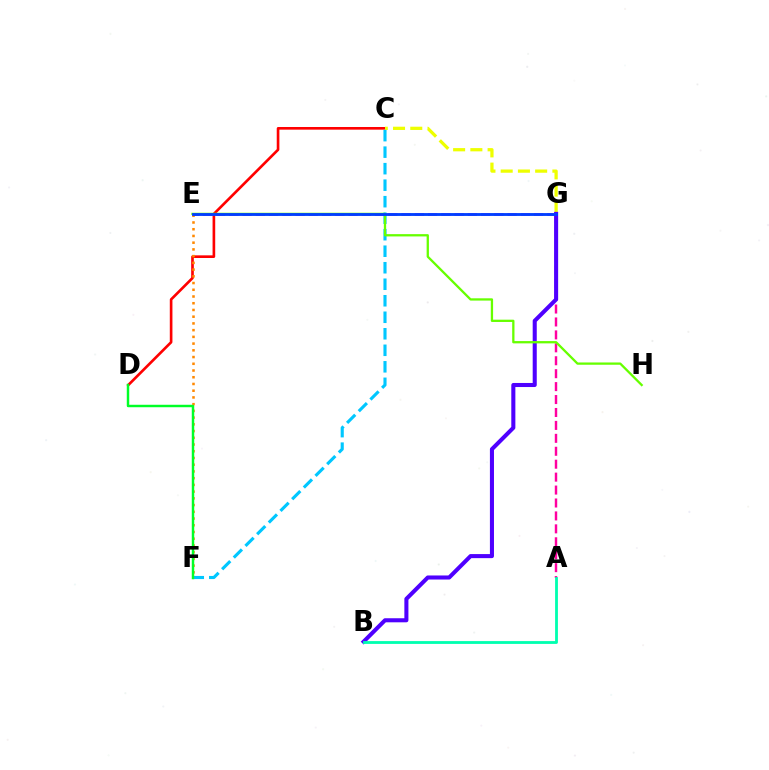{('C', 'D'): [{'color': '#ff0000', 'line_style': 'solid', 'thickness': 1.91}], ('A', 'G'): [{'color': '#ff00a0', 'line_style': 'dashed', 'thickness': 1.76}], ('E', 'F'): [{'color': '#ff8800', 'line_style': 'dotted', 'thickness': 1.83}], ('C', 'G'): [{'color': '#eeff00', 'line_style': 'dashed', 'thickness': 2.34}], ('B', 'G'): [{'color': '#4f00ff', 'line_style': 'solid', 'thickness': 2.93}], ('C', 'F'): [{'color': '#00c7ff', 'line_style': 'dashed', 'thickness': 2.24}], ('D', 'F'): [{'color': '#00ff27', 'line_style': 'solid', 'thickness': 1.77}], ('A', 'B'): [{'color': '#00ffaf', 'line_style': 'solid', 'thickness': 2.03}], ('E', 'G'): [{'color': '#d600ff', 'line_style': 'dashed', 'thickness': 1.8}, {'color': '#003fff', 'line_style': 'solid', 'thickness': 2.05}], ('E', 'H'): [{'color': '#66ff00', 'line_style': 'solid', 'thickness': 1.65}]}